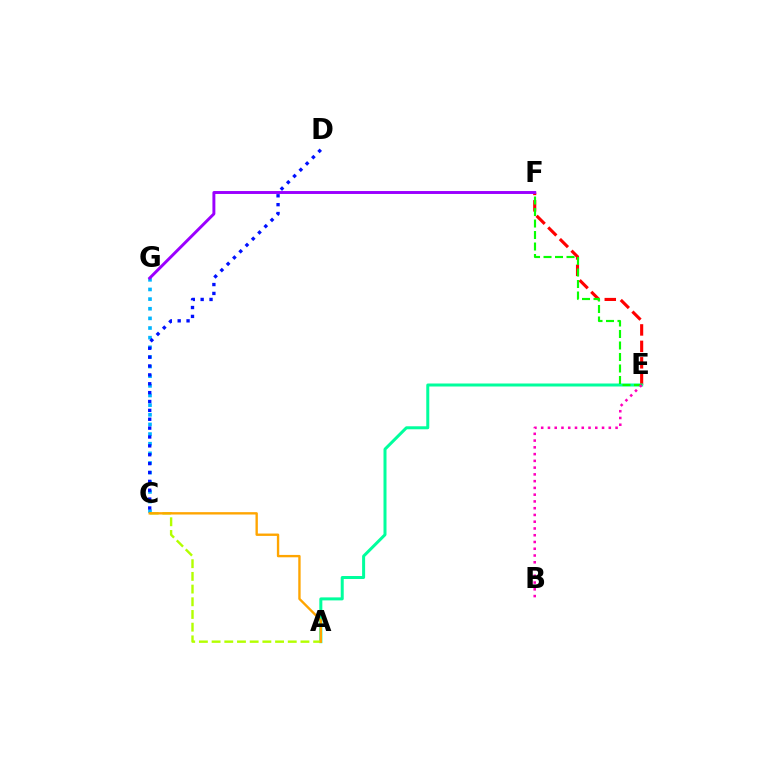{('C', 'G'): [{'color': '#00b5ff', 'line_style': 'dotted', 'thickness': 2.62}], ('E', 'F'): [{'color': '#ff0000', 'line_style': 'dashed', 'thickness': 2.23}, {'color': '#08ff00', 'line_style': 'dashed', 'thickness': 1.56}], ('C', 'D'): [{'color': '#0010ff', 'line_style': 'dotted', 'thickness': 2.41}], ('A', 'E'): [{'color': '#00ff9d', 'line_style': 'solid', 'thickness': 2.16}], ('A', 'C'): [{'color': '#b3ff00', 'line_style': 'dashed', 'thickness': 1.72}, {'color': '#ffa500', 'line_style': 'solid', 'thickness': 1.7}], ('F', 'G'): [{'color': '#9b00ff', 'line_style': 'solid', 'thickness': 2.11}], ('B', 'E'): [{'color': '#ff00bd', 'line_style': 'dotted', 'thickness': 1.84}]}